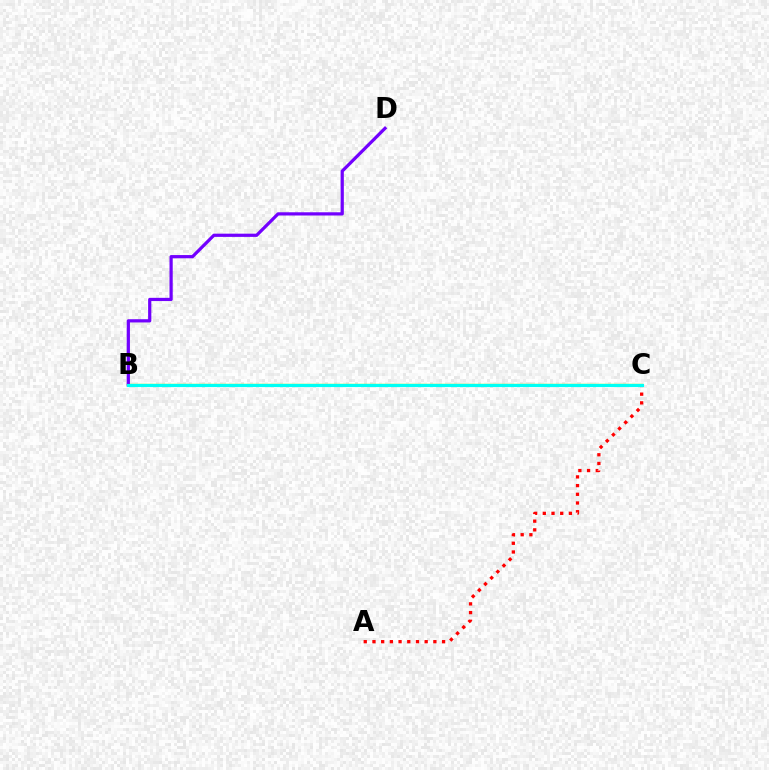{('A', 'C'): [{'color': '#ff0000', 'line_style': 'dotted', 'thickness': 2.36}], ('B', 'C'): [{'color': '#84ff00', 'line_style': 'solid', 'thickness': 1.68}, {'color': '#00fff6', 'line_style': 'solid', 'thickness': 2.26}], ('B', 'D'): [{'color': '#7200ff', 'line_style': 'solid', 'thickness': 2.32}]}